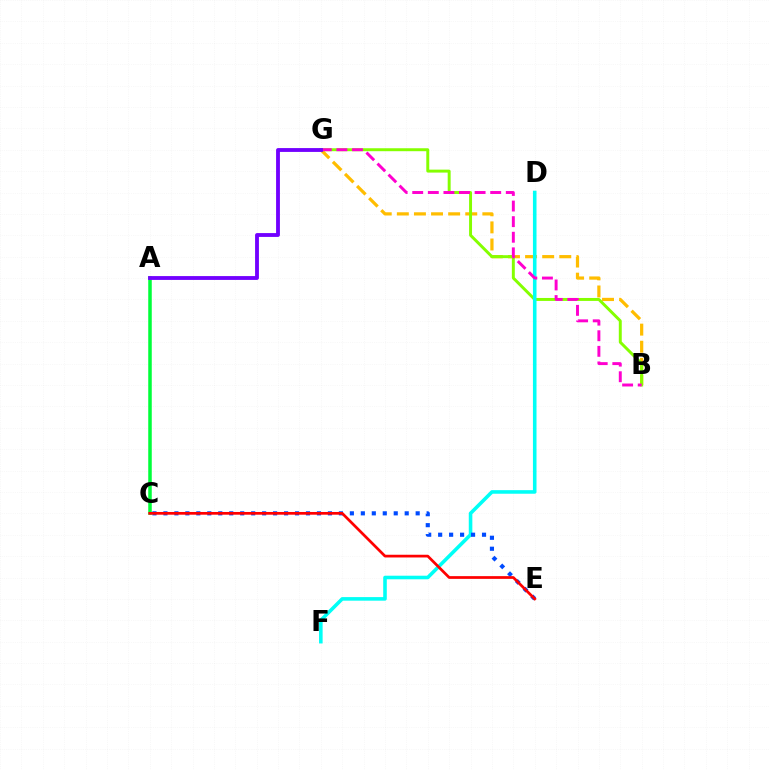{('B', 'G'): [{'color': '#ffbd00', 'line_style': 'dashed', 'thickness': 2.32}, {'color': '#84ff00', 'line_style': 'solid', 'thickness': 2.13}, {'color': '#ff00cf', 'line_style': 'dashed', 'thickness': 2.12}], ('D', 'F'): [{'color': '#00fff6', 'line_style': 'solid', 'thickness': 2.58}], ('C', 'E'): [{'color': '#004bff', 'line_style': 'dotted', 'thickness': 2.98}, {'color': '#ff0000', 'line_style': 'solid', 'thickness': 1.96}], ('A', 'C'): [{'color': '#00ff39', 'line_style': 'solid', 'thickness': 2.53}], ('A', 'G'): [{'color': '#7200ff', 'line_style': 'solid', 'thickness': 2.76}]}